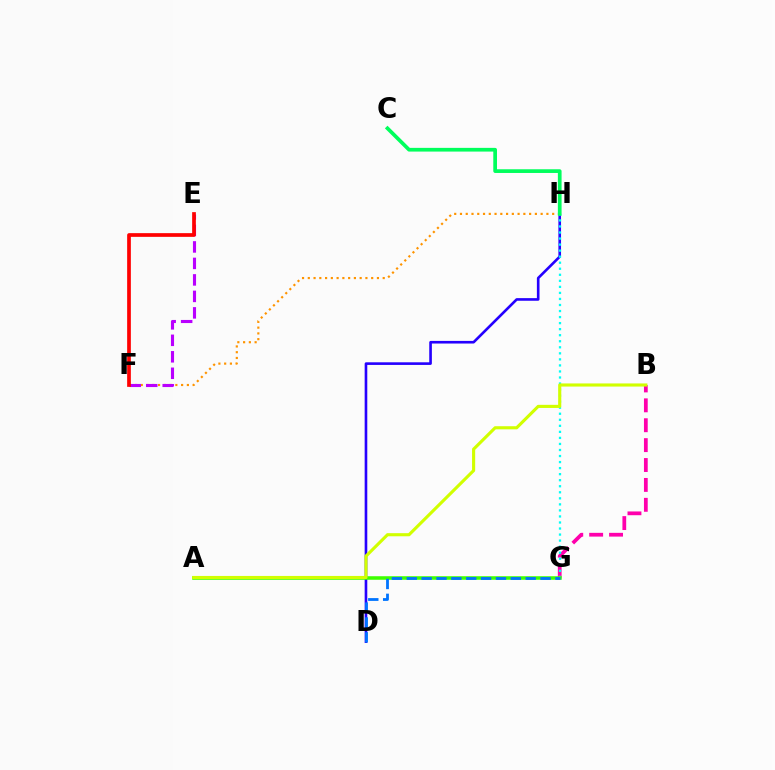{('F', 'H'): [{'color': '#ff9400', 'line_style': 'dotted', 'thickness': 1.57}], ('D', 'H'): [{'color': '#2500ff', 'line_style': 'solid', 'thickness': 1.89}], ('B', 'G'): [{'color': '#ff00ac', 'line_style': 'dashed', 'thickness': 2.7}], ('G', 'H'): [{'color': '#00fff6', 'line_style': 'dotted', 'thickness': 1.64}], ('A', 'G'): [{'color': '#3dff00', 'line_style': 'solid', 'thickness': 2.55}], ('C', 'H'): [{'color': '#00ff5c', 'line_style': 'solid', 'thickness': 2.67}], ('E', 'F'): [{'color': '#b900ff', 'line_style': 'dashed', 'thickness': 2.24}, {'color': '#ff0000', 'line_style': 'solid', 'thickness': 2.67}], ('D', 'G'): [{'color': '#0074ff', 'line_style': 'dashed', 'thickness': 2.02}], ('A', 'B'): [{'color': '#d1ff00', 'line_style': 'solid', 'thickness': 2.24}]}